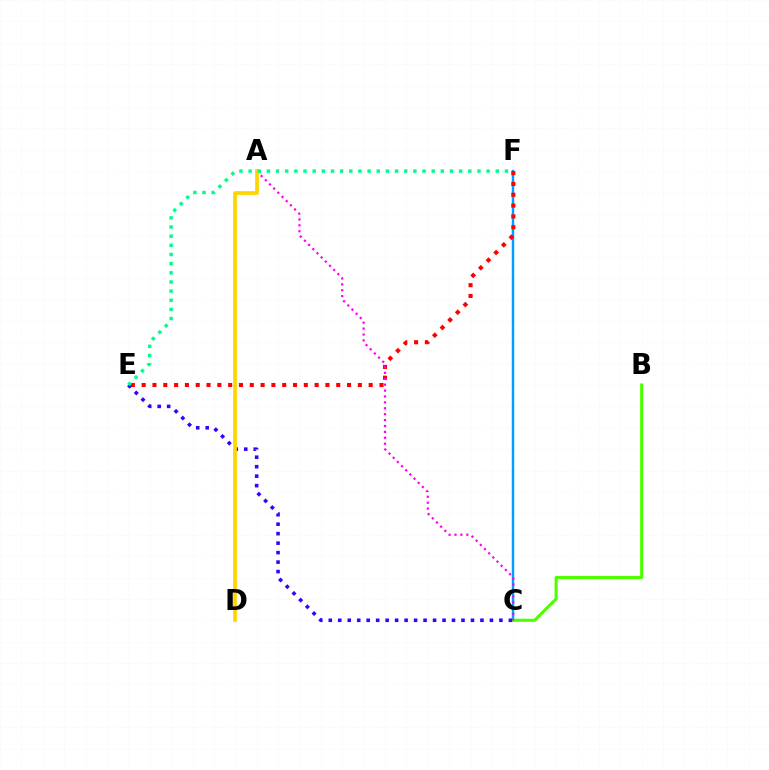{('C', 'F'): [{'color': '#009eff', 'line_style': 'solid', 'thickness': 1.76}], ('B', 'C'): [{'color': '#4fff00', 'line_style': 'solid', 'thickness': 2.23}], ('E', 'F'): [{'color': '#ff0000', 'line_style': 'dotted', 'thickness': 2.94}, {'color': '#00ff86', 'line_style': 'dotted', 'thickness': 2.49}], ('C', 'E'): [{'color': '#3700ff', 'line_style': 'dotted', 'thickness': 2.58}], ('A', 'C'): [{'color': '#ff00ed', 'line_style': 'dotted', 'thickness': 1.6}], ('A', 'D'): [{'color': '#ffd500', 'line_style': 'solid', 'thickness': 2.7}]}